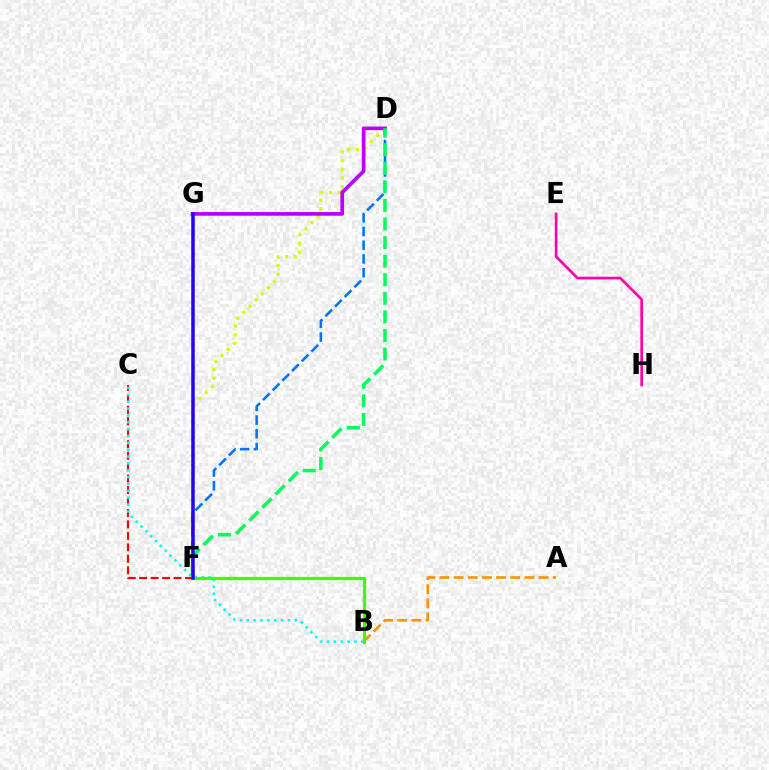{('A', 'B'): [{'color': '#ff9400', 'line_style': 'dashed', 'thickness': 1.92}], ('C', 'F'): [{'color': '#ff0000', 'line_style': 'dashed', 'thickness': 1.56}], ('D', 'F'): [{'color': '#d1ff00', 'line_style': 'dotted', 'thickness': 2.36}, {'color': '#0074ff', 'line_style': 'dashed', 'thickness': 1.86}, {'color': '#00ff5c', 'line_style': 'dashed', 'thickness': 2.52}], ('D', 'G'): [{'color': '#b900ff', 'line_style': 'solid', 'thickness': 2.64}], ('E', 'H'): [{'color': '#ff00ac', 'line_style': 'solid', 'thickness': 1.91}], ('B', 'C'): [{'color': '#00fff6', 'line_style': 'dotted', 'thickness': 1.86}], ('B', 'F'): [{'color': '#3dff00', 'line_style': 'solid', 'thickness': 2.29}], ('F', 'G'): [{'color': '#2500ff', 'line_style': 'solid', 'thickness': 2.53}]}